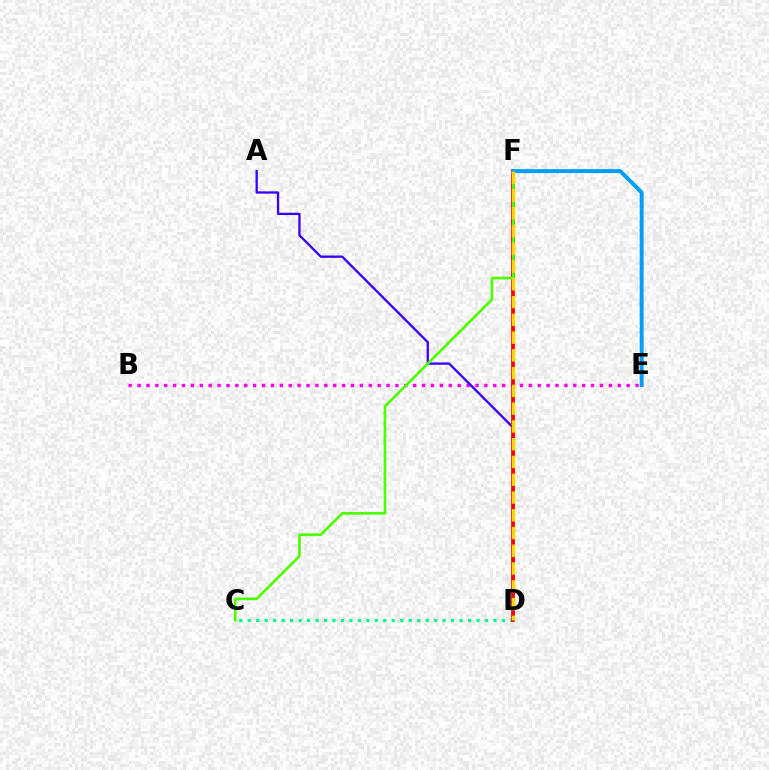{('B', 'E'): [{'color': '#ff00ed', 'line_style': 'dotted', 'thickness': 2.42}], ('C', 'D'): [{'color': '#00ff86', 'line_style': 'dotted', 'thickness': 2.3}], ('A', 'D'): [{'color': '#3700ff', 'line_style': 'solid', 'thickness': 1.65}], ('D', 'F'): [{'color': '#ff0000', 'line_style': 'solid', 'thickness': 2.72}, {'color': '#ffd500', 'line_style': 'dashed', 'thickness': 2.41}], ('C', 'F'): [{'color': '#4fff00', 'line_style': 'solid', 'thickness': 1.94}], ('E', 'F'): [{'color': '#009eff', 'line_style': 'solid', 'thickness': 2.84}]}